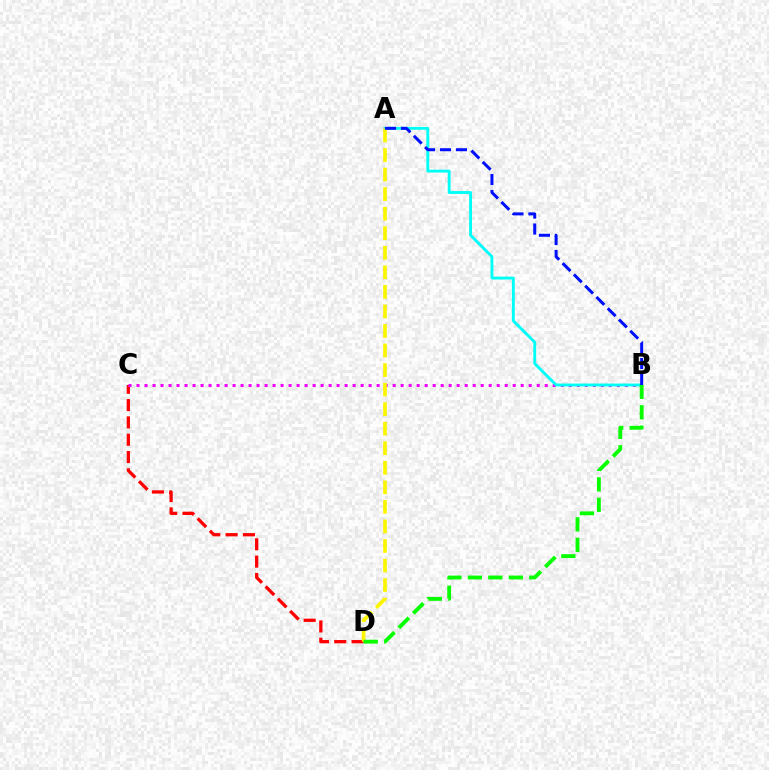{('C', 'D'): [{'color': '#ff0000', 'line_style': 'dashed', 'thickness': 2.35}], ('B', 'C'): [{'color': '#ee00ff', 'line_style': 'dotted', 'thickness': 2.17}], ('A', 'B'): [{'color': '#00fff6', 'line_style': 'solid', 'thickness': 2.07}, {'color': '#0010ff', 'line_style': 'dashed', 'thickness': 2.17}], ('A', 'D'): [{'color': '#fcf500', 'line_style': 'dashed', 'thickness': 2.66}], ('B', 'D'): [{'color': '#08ff00', 'line_style': 'dashed', 'thickness': 2.78}]}